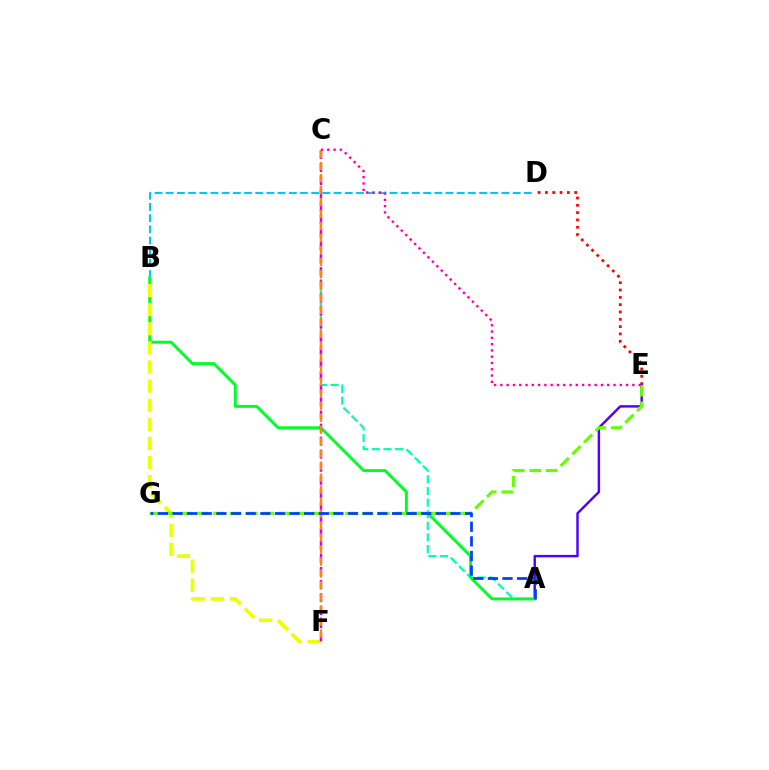{('A', 'C'): [{'color': '#00ffaf', 'line_style': 'dashed', 'thickness': 1.58}], ('D', 'E'): [{'color': '#ff0000', 'line_style': 'dotted', 'thickness': 1.99}], ('B', 'D'): [{'color': '#00c7ff', 'line_style': 'dashed', 'thickness': 1.52}], ('A', 'E'): [{'color': '#4f00ff', 'line_style': 'solid', 'thickness': 1.76}], ('A', 'B'): [{'color': '#00ff27', 'line_style': 'solid', 'thickness': 2.13}], ('B', 'F'): [{'color': '#eeff00', 'line_style': 'dashed', 'thickness': 2.6}], ('C', 'F'): [{'color': '#d600ff', 'line_style': 'dashed', 'thickness': 1.77}, {'color': '#ff8800', 'line_style': 'dashed', 'thickness': 1.63}], ('E', 'G'): [{'color': '#66ff00', 'line_style': 'dashed', 'thickness': 2.24}], ('A', 'G'): [{'color': '#003fff', 'line_style': 'dashed', 'thickness': 1.99}], ('C', 'E'): [{'color': '#ff00a0', 'line_style': 'dotted', 'thickness': 1.71}]}